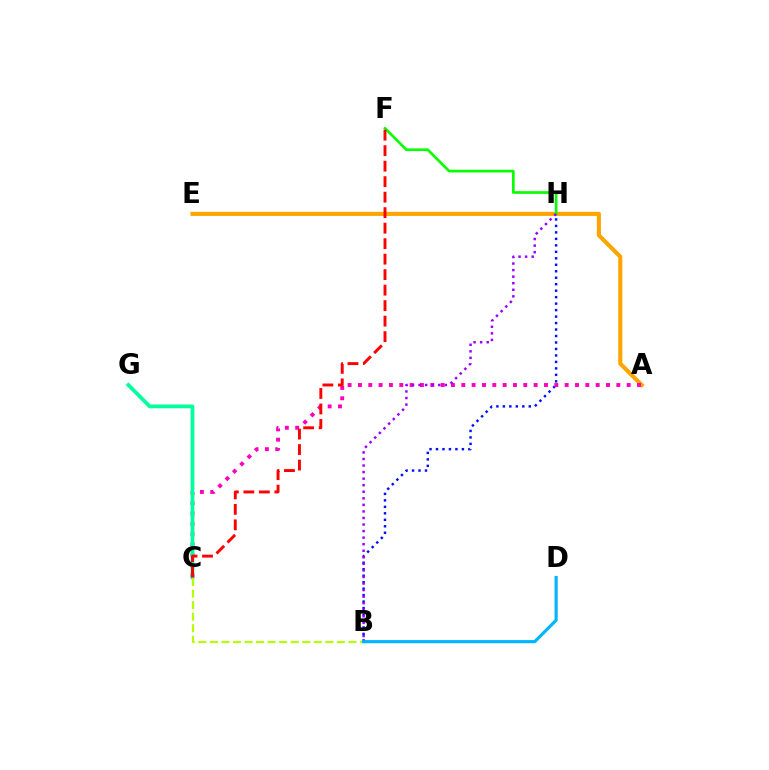{('B', 'H'): [{'color': '#0010ff', 'line_style': 'dotted', 'thickness': 1.76}, {'color': '#9b00ff', 'line_style': 'dotted', 'thickness': 1.78}], ('A', 'E'): [{'color': '#ffa500', 'line_style': 'solid', 'thickness': 2.96}], ('A', 'C'): [{'color': '#ff00bd', 'line_style': 'dotted', 'thickness': 2.81}], ('F', 'H'): [{'color': '#08ff00', 'line_style': 'solid', 'thickness': 1.93}], ('C', 'G'): [{'color': '#00ff9d', 'line_style': 'solid', 'thickness': 2.71}], ('B', 'C'): [{'color': '#b3ff00', 'line_style': 'dashed', 'thickness': 1.57}], ('C', 'F'): [{'color': '#ff0000', 'line_style': 'dashed', 'thickness': 2.11}], ('B', 'D'): [{'color': '#00b5ff', 'line_style': 'solid', 'thickness': 2.28}]}